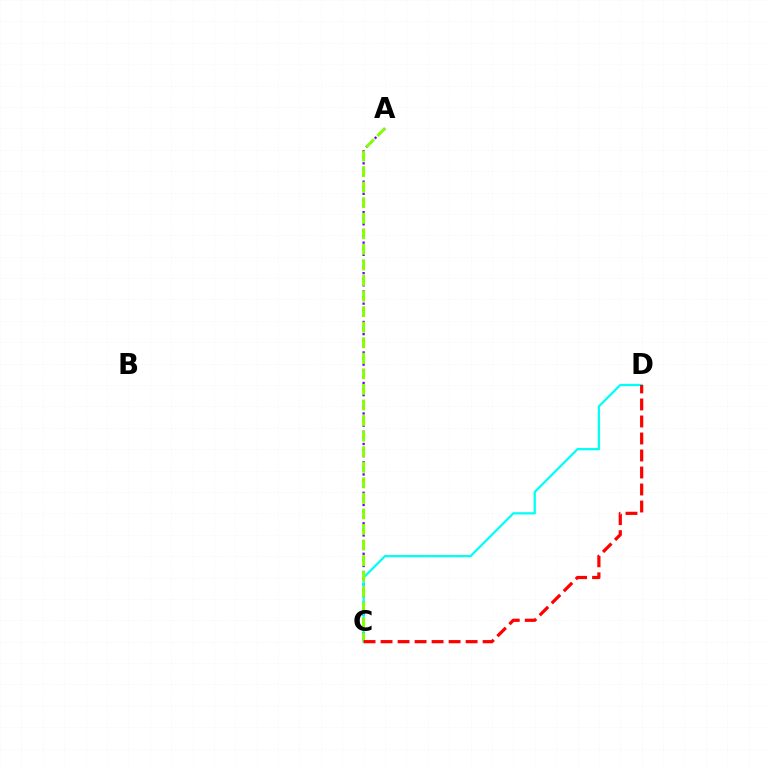{('A', 'C'): [{'color': '#7200ff', 'line_style': 'dotted', 'thickness': 1.66}, {'color': '#84ff00', 'line_style': 'dashed', 'thickness': 2.11}], ('C', 'D'): [{'color': '#00fff6', 'line_style': 'solid', 'thickness': 1.63}, {'color': '#ff0000', 'line_style': 'dashed', 'thickness': 2.31}]}